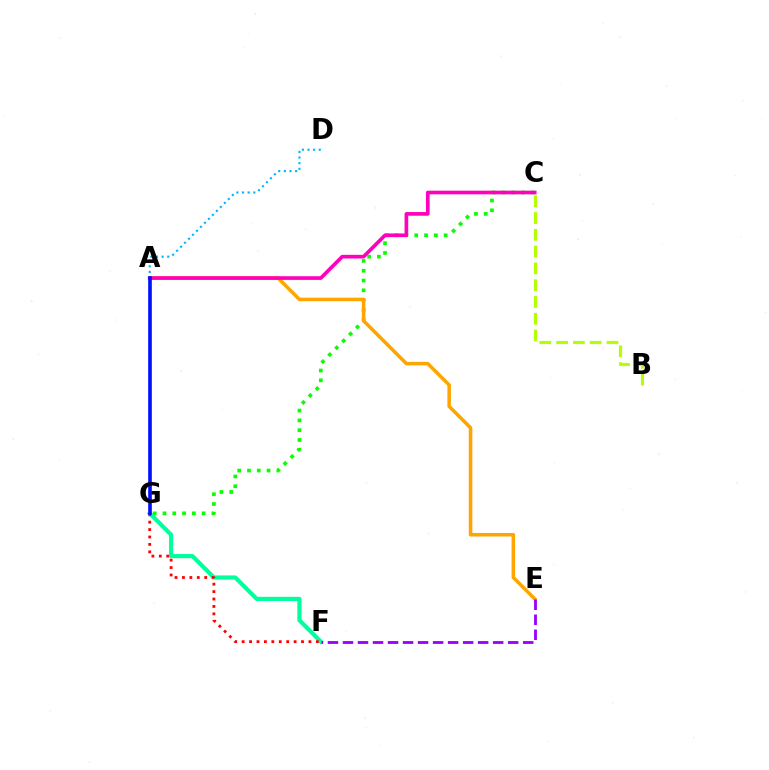{('C', 'G'): [{'color': '#08ff00', 'line_style': 'dotted', 'thickness': 2.66}], ('A', 'D'): [{'color': '#00b5ff', 'line_style': 'dotted', 'thickness': 1.53}], ('F', 'G'): [{'color': '#00ff9d', 'line_style': 'solid', 'thickness': 2.99}, {'color': '#ff0000', 'line_style': 'dotted', 'thickness': 2.02}], ('A', 'E'): [{'color': '#ffa500', 'line_style': 'solid', 'thickness': 2.54}], ('A', 'C'): [{'color': '#ff00bd', 'line_style': 'solid', 'thickness': 2.64}], ('E', 'F'): [{'color': '#9b00ff', 'line_style': 'dashed', 'thickness': 2.04}], ('B', 'C'): [{'color': '#b3ff00', 'line_style': 'dashed', 'thickness': 2.28}], ('A', 'G'): [{'color': '#0010ff', 'line_style': 'solid', 'thickness': 2.62}]}